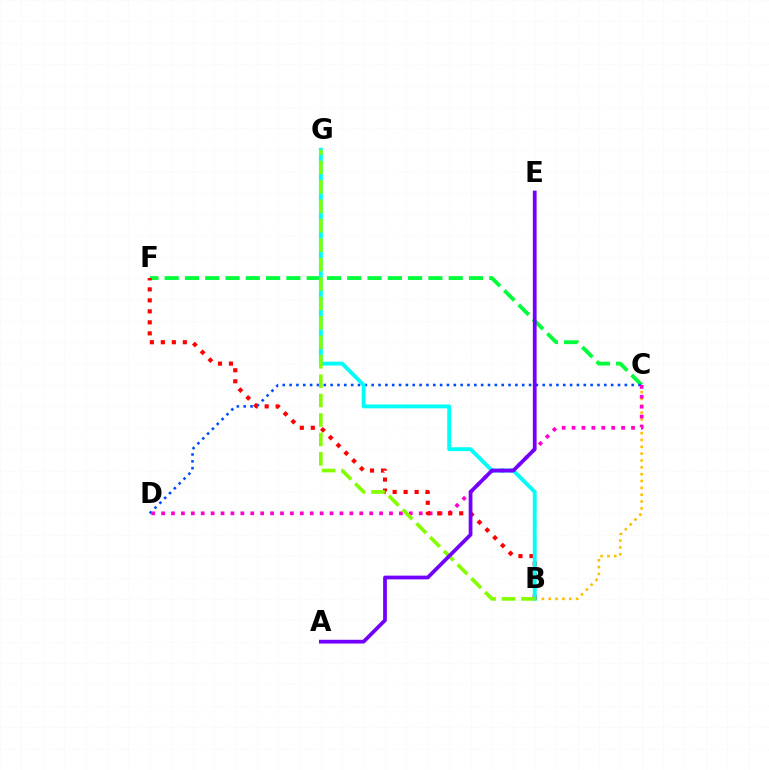{('B', 'C'): [{'color': '#ffbd00', 'line_style': 'dotted', 'thickness': 1.86}], ('C', 'F'): [{'color': '#00ff39', 'line_style': 'dashed', 'thickness': 2.76}], ('C', 'D'): [{'color': '#004bff', 'line_style': 'dotted', 'thickness': 1.86}, {'color': '#ff00cf', 'line_style': 'dotted', 'thickness': 2.69}], ('B', 'F'): [{'color': '#ff0000', 'line_style': 'dotted', 'thickness': 2.99}], ('B', 'G'): [{'color': '#00fff6', 'line_style': 'solid', 'thickness': 2.78}, {'color': '#84ff00', 'line_style': 'dashed', 'thickness': 2.64}], ('A', 'E'): [{'color': '#7200ff', 'line_style': 'solid', 'thickness': 2.7}]}